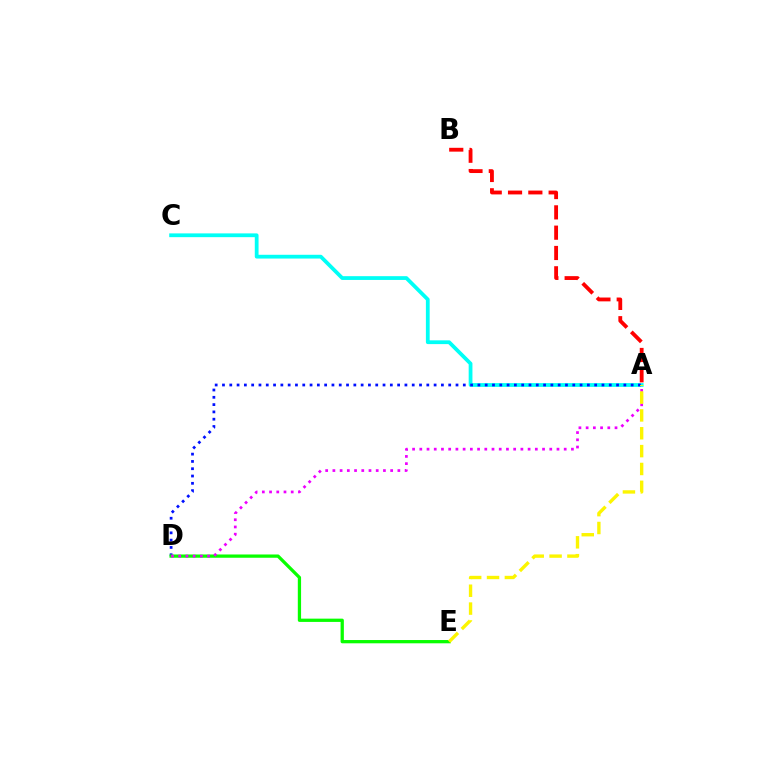{('A', 'C'): [{'color': '#00fff6', 'line_style': 'solid', 'thickness': 2.72}], ('A', 'D'): [{'color': '#0010ff', 'line_style': 'dotted', 'thickness': 1.98}, {'color': '#ee00ff', 'line_style': 'dotted', 'thickness': 1.96}], ('D', 'E'): [{'color': '#08ff00', 'line_style': 'solid', 'thickness': 2.36}], ('A', 'B'): [{'color': '#ff0000', 'line_style': 'dashed', 'thickness': 2.76}], ('A', 'E'): [{'color': '#fcf500', 'line_style': 'dashed', 'thickness': 2.43}]}